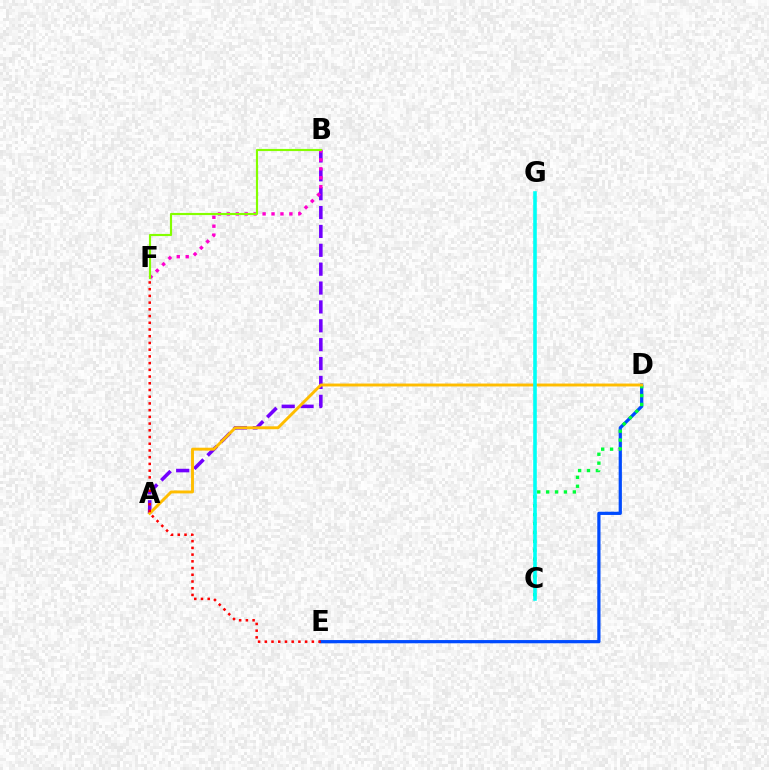{('A', 'B'): [{'color': '#7200ff', 'line_style': 'dashed', 'thickness': 2.56}], ('B', 'F'): [{'color': '#ff00cf', 'line_style': 'dotted', 'thickness': 2.43}, {'color': '#84ff00', 'line_style': 'solid', 'thickness': 1.55}], ('D', 'E'): [{'color': '#004bff', 'line_style': 'solid', 'thickness': 2.32}], ('C', 'D'): [{'color': '#00ff39', 'line_style': 'dotted', 'thickness': 2.42}], ('A', 'D'): [{'color': '#ffbd00', 'line_style': 'solid', 'thickness': 2.1}], ('C', 'G'): [{'color': '#00fff6', 'line_style': 'solid', 'thickness': 2.58}], ('E', 'F'): [{'color': '#ff0000', 'line_style': 'dotted', 'thickness': 1.83}]}